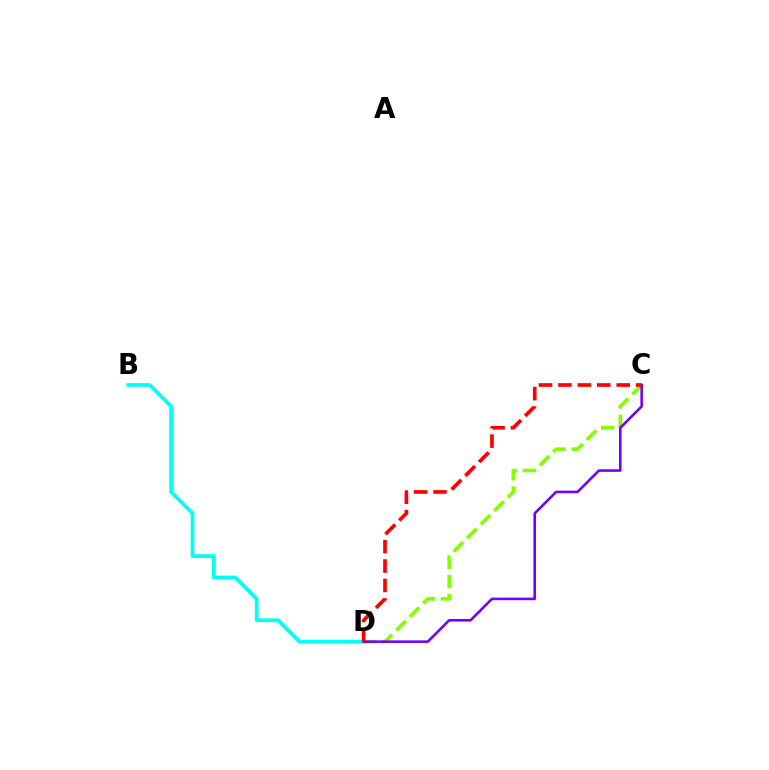{('C', 'D'): [{'color': '#84ff00', 'line_style': 'dashed', 'thickness': 2.61}, {'color': '#7200ff', 'line_style': 'solid', 'thickness': 1.87}, {'color': '#ff0000', 'line_style': 'dashed', 'thickness': 2.64}], ('B', 'D'): [{'color': '#00fff6', 'line_style': 'solid', 'thickness': 2.68}]}